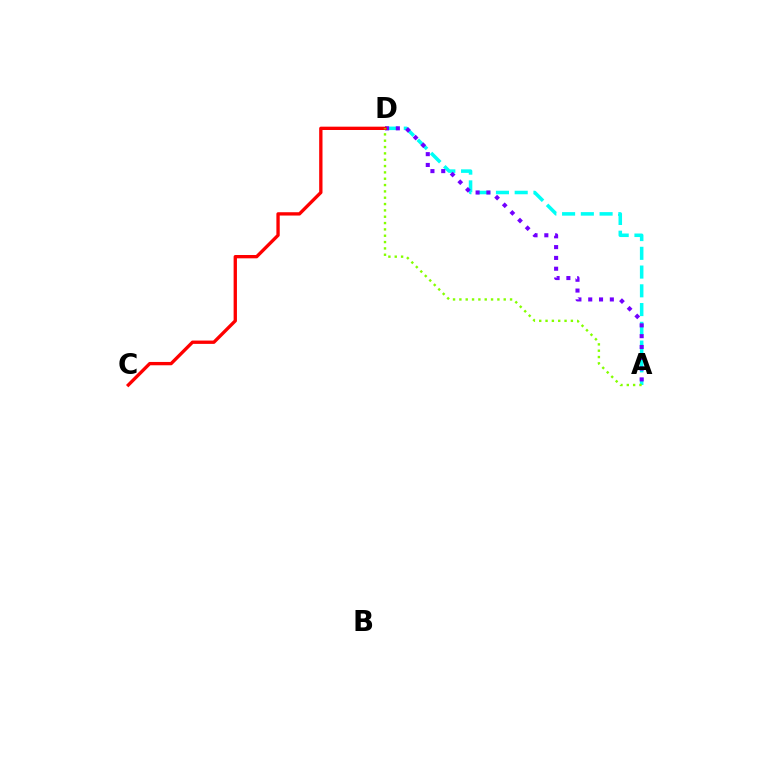{('A', 'D'): [{'color': '#00fff6', 'line_style': 'dashed', 'thickness': 2.55}, {'color': '#7200ff', 'line_style': 'dotted', 'thickness': 2.94}, {'color': '#84ff00', 'line_style': 'dotted', 'thickness': 1.72}], ('C', 'D'): [{'color': '#ff0000', 'line_style': 'solid', 'thickness': 2.4}]}